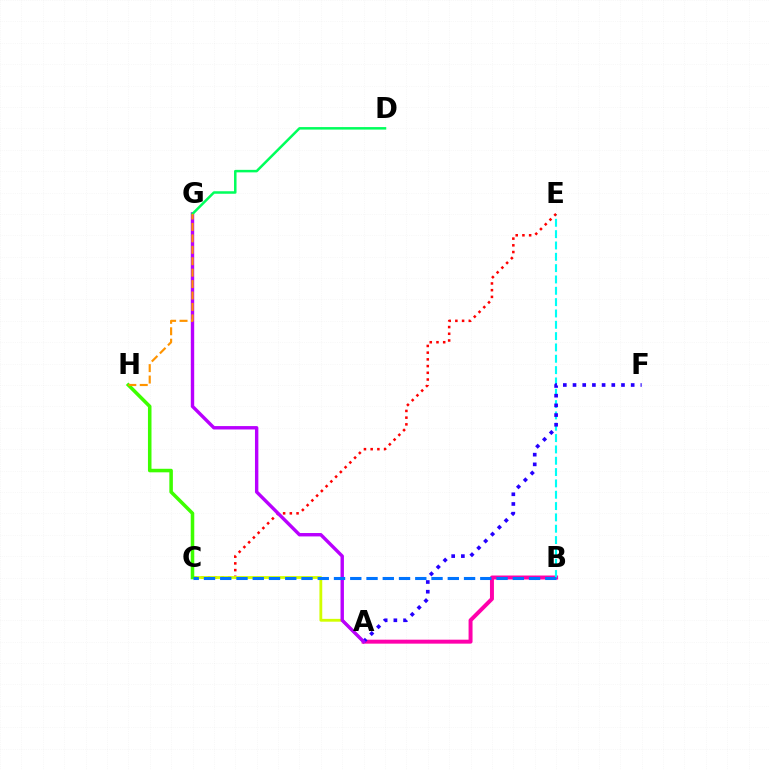{('A', 'B'): [{'color': '#ff00ac', 'line_style': 'solid', 'thickness': 2.86}], ('B', 'E'): [{'color': '#00fff6', 'line_style': 'dashed', 'thickness': 1.54}], ('C', 'E'): [{'color': '#ff0000', 'line_style': 'dotted', 'thickness': 1.82}], ('A', 'C'): [{'color': '#d1ff00', 'line_style': 'solid', 'thickness': 2.03}], ('A', 'F'): [{'color': '#2500ff', 'line_style': 'dotted', 'thickness': 2.63}], ('C', 'H'): [{'color': '#3dff00', 'line_style': 'solid', 'thickness': 2.55}], ('A', 'G'): [{'color': '#b900ff', 'line_style': 'solid', 'thickness': 2.45}], ('D', 'G'): [{'color': '#00ff5c', 'line_style': 'solid', 'thickness': 1.81}], ('B', 'C'): [{'color': '#0074ff', 'line_style': 'dashed', 'thickness': 2.21}], ('G', 'H'): [{'color': '#ff9400', 'line_style': 'dashed', 'thickness': 1.55}]}